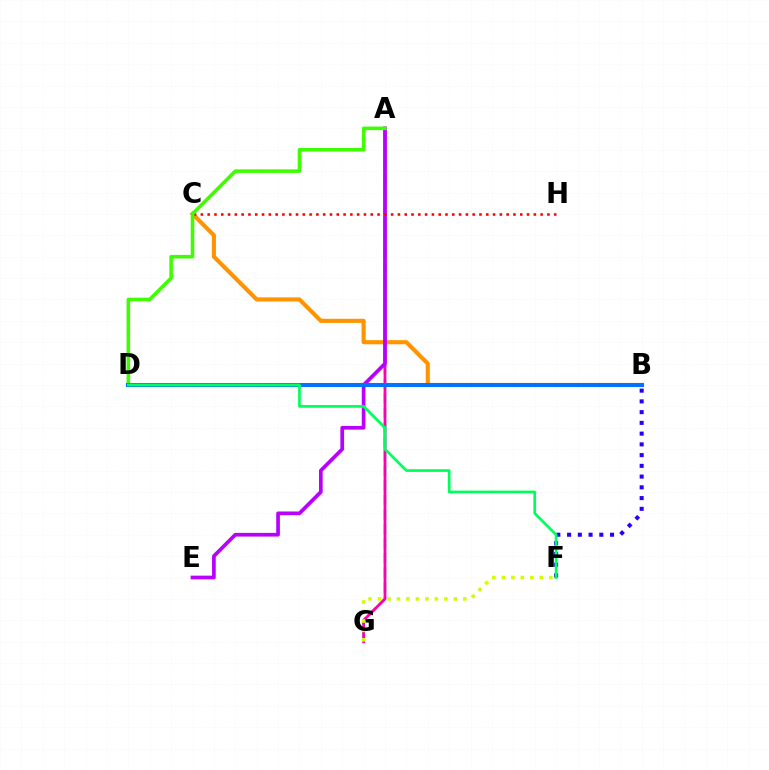{('A', 'G'): [{'color': '#00fff6', 'line_style': 'dashed', 'thickness': 1.98}, {'color': '#ff00ac', 'line_style': 'solid', 'thickness': 1.99}], ('B', 'C'): [{'color': '#ff9400', 'line_style': 'solid', 'thickness': 2.97}], ('A', 'E'): [{'color': '#b900ff', 'line_style': 'solid', 'thickness': 2.66}], ('C', 'H'): [{'color': '#ff0000', 'line_style': 'dotted', 'thickness': 1.85}], ('A', 'D'): [{'color': '#3dff00', 'line_style': 'solid', 'thickness': 2.56}], ('B', 'F'): [{'color': '#2500ff', 'line_style': 'dotted', 'thickness': 2.92}], ('F', 'G'): [{'color': '#d1ff00', 'line_style': 'dotted', 'thickness': 2.58}], ('B', 'D'): [{'color': '#0074ff', 'line_style': 'solid', 'thickness': 2.91}], ('D', 'F'): [{'color': '#00ff5c', 'line_style': 'solid', 'thickness': 1.95}]}